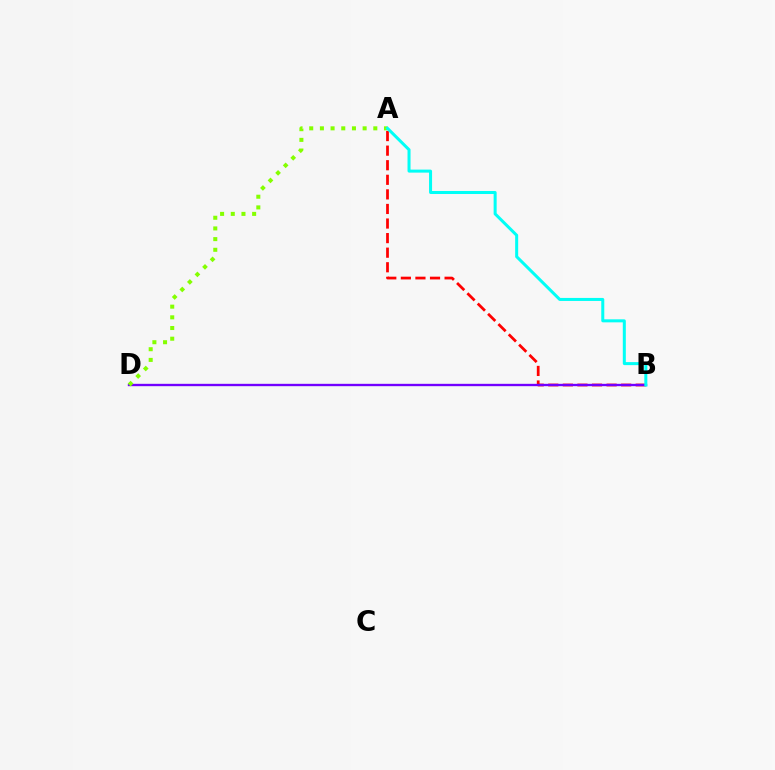{('A', 'B'): [{'color': '#ff0000', 'line_style': 'dashed', 'thickness': 1.98}, {'color': '#00fff6', 'line_style': 'solid', 'thickness': 2.17}], ('B', 'D'): [{'color': '#7200ff', 'line_style': 'solid', 'thickness': 1.69}], ('A', 'D'): [{'color': '#84ff00', 'line_style': 'dotted', 'thickness': 2.9}]}